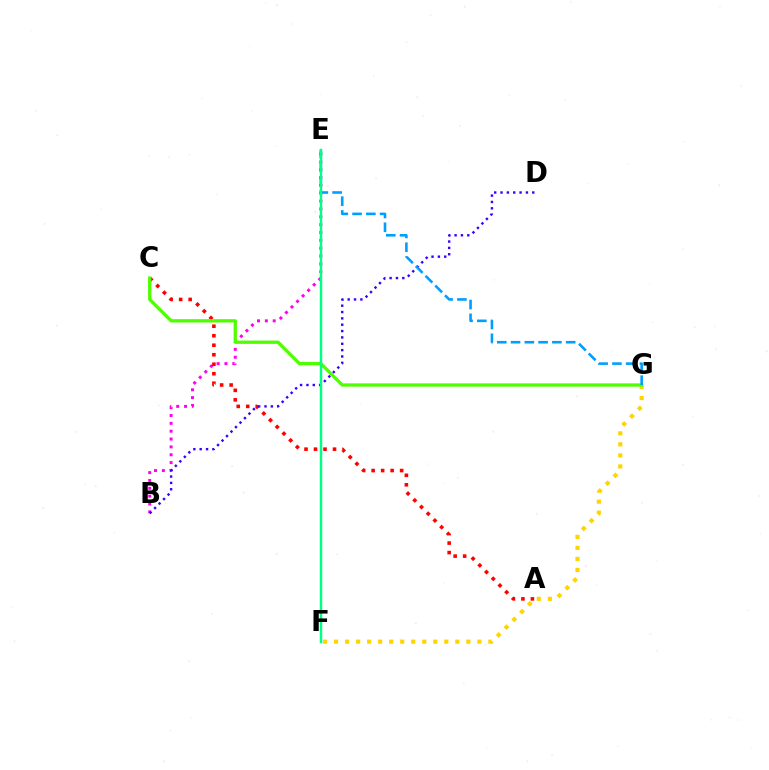{('B', 'E'): [{'color': '#ff00ed', 'line_style': 'dotted', 'thickness': 2.13}], ('A', 'C'): [{'color': '#ff0000', 'line_style': 'dotted', 'thickness': 2.58}], ('F', 'G'): [{'color': '#ffd500', 'line_style': 'dotted', 'thickness': 2.99}], ('C', 'G'): [{'color': '#4fff00', 'line_style': 'solid', 'thickness': 2.38}], ('B', 'D'): [{'color': '#3700ff', 'line_style': 'dotted', 'thickness': 1.72}], ('E', 'G'): [{'color': '#009eff', 'line_style': 'dashed', 'thickness': 1.87}], ('E', 'F'): [{'color': '#00ff86', 'line_style': 'solid', 'thickness': 1.77}]}